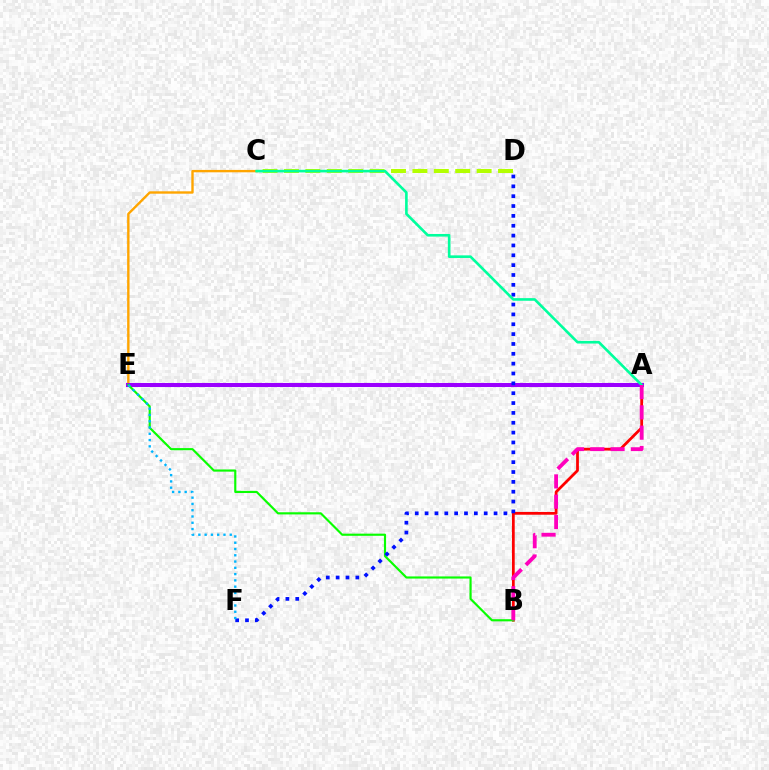{('A', 'B'): [{'color': '#ff0000', 'line_style': 'solid', 'thickness': 1.99}, {'color': '#ff00bd', 'line_style': 'dashed', 'thickness': 2.76}], ('C', 'E'): [{'color': '#ffa500', 'line_style': 'solid', 'thickness': 1.72}], ('C', 'D'): [{'color': '#b3ff00', 'line_style': 'dashed', 'thickness': 2.91}], ('A', 'E'): [{'color': '#9b00ff', 'line_style': 'solid', 'thickness': 2.91}], ('B', 'E'): [{'color': '#08ff00', 'line_style': 'solid', 'thickness': 1.55}], ('D', 'F'): [{'color': '#0010ff', 'line_style': 'dotted', 'thickness': 2.68}], ('E', 'F'): [{'color': '#00b5ff', 'line_style': 'dotted', 'thickness': 1.7}], ('A', 'C'): [{'color': '#00ff9d', 'line_style': 'solid', 'thickness': 1.89}]}